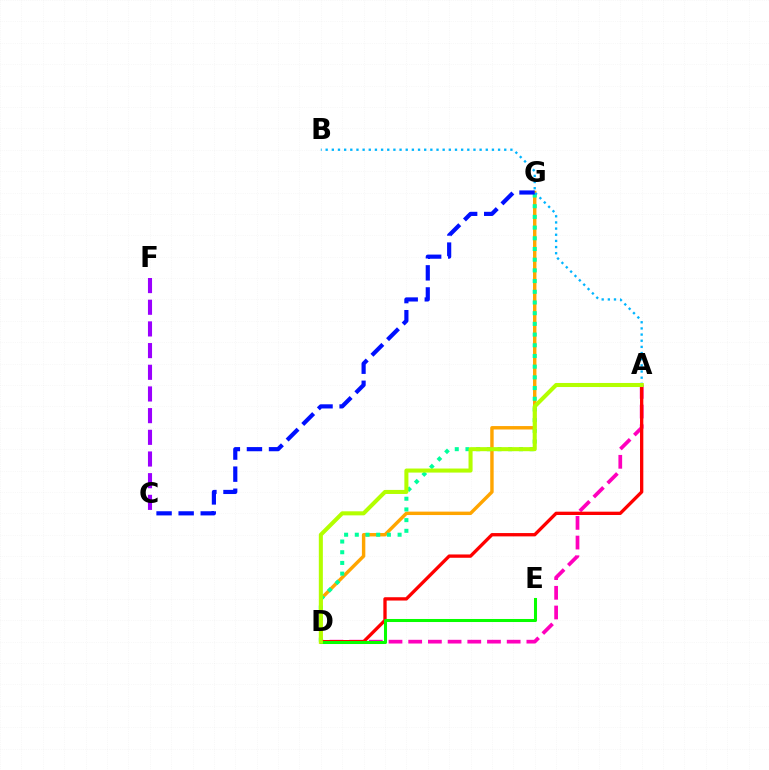{('D', 'G'): [{'color': '#ffa500', 'line_style': 'solid', 'thickness': 2.46}, {'color': '#00ff9d', 'line_style': 'dotted', 'thickness': 2.91}], ('A', 'B'): [{'color': '#00b5ff', 'line_style': 'dotted', 'thickness': 1.67}], ('C', 'G'): [{'color': '#0010ff', 'line_style': 'dashed', 'thickness': 3.0}], ('A', 'D'): [{'color': '#ff00bd', 'line_style': 'dashed', 'thickness': 2.68}, {'color': '#ff0000', 'line_style': 'solid', 'thickness': 2.39}, {'color': '#b3ff00', 'line_style': 'solid', 'thickness': 2.92}], ('D', 'E'): [{'color': '#08ff00', 'line_style': 'solid', 'thickness': 2.19}], ('C', 'F'): [{'color': '#9b00ff', 'line_style': 'dashed', 'thickness': 2.95}]}